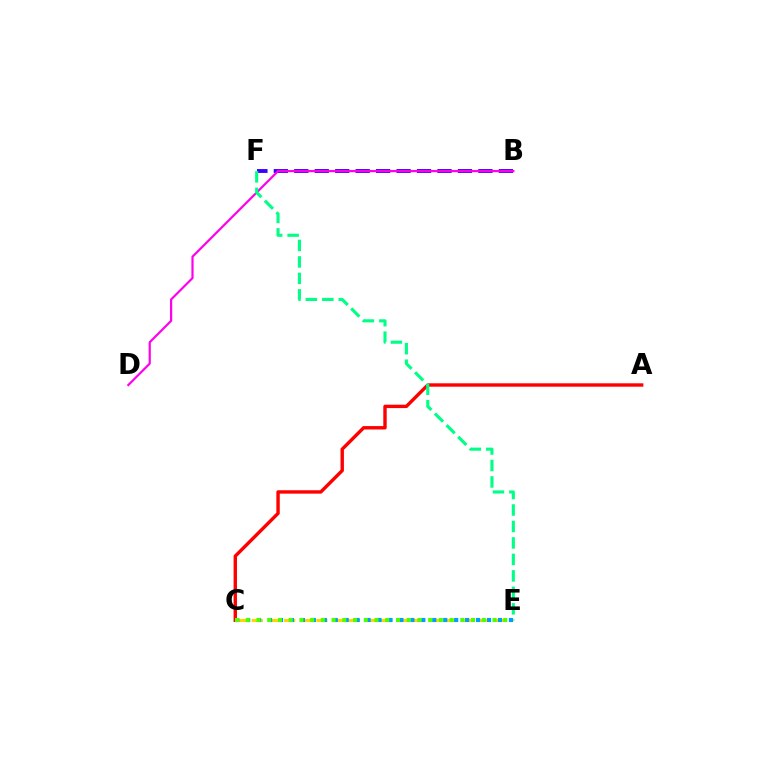{('A', 'C'): [{'color': '#ff0000', 'line_style': 'solid', 'thickness': 2.44}], ('C', 'E'): [{'color': '#ffd500', 'line_style': 'dashed', 'thickness': 2.2}, {'color': '#009eff', 'line_style': 'dotted', 'thickness': 2.97}, {'color': '#4fff00', 'line_style': 'dotted', 'thickness': 2.92}], ('B', 'F'): [{'color': '#3700ff', 'line_style': 'dashed', 'thickness': 2.78}], ('B', 'D'): [{'color': '#ff00ed', 'line_style': 'solid', 'thickness': 1.58}], ('E', 'F'): [{'color': '#00ff86', 'line_style': 'dashed', 'thickness': 2.24}]}